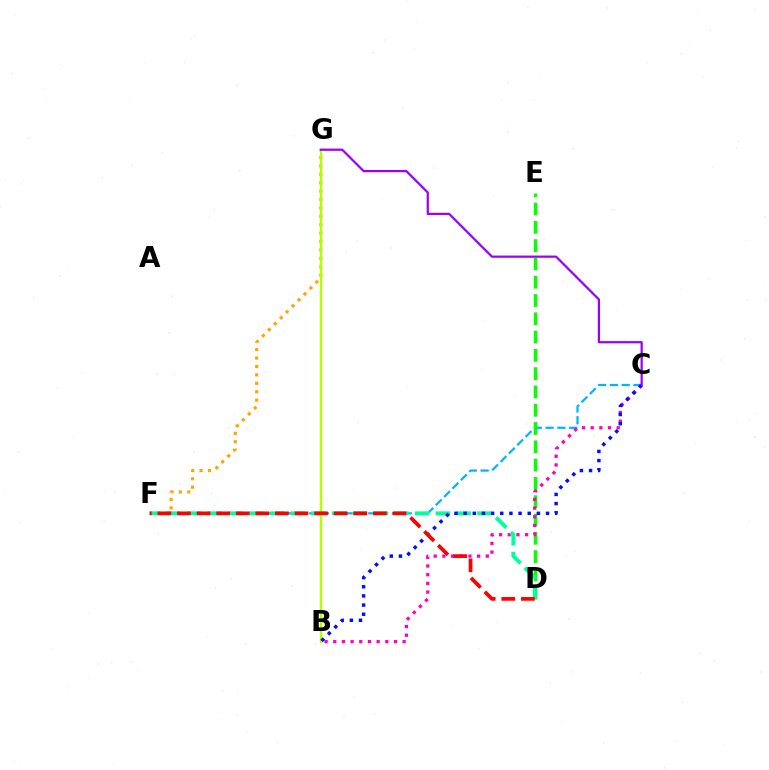{('F', 'G'): [{'color': '#ffa500', 'line_style': 'dotted', 'thickness': 2.29}], ('C', 'F'): [{'color': '#00b5ff', 'line_style': 'dashed', 'thickness': 1.61}], ('B', 'G'): [{'color': '#b3ff00', 'line_style': 'solid', 'thickness': 1.76}], ('D', 'E'): [{'color': '#08ff00', 'line_style': 'dashed', 'thickness': 2.48}], ('B', 'C'): [{'color': '#ff00bd', 'line_style': 'dotted', 'thickness': 2.36}, {'color': '#0010ff', 'line_style': 'dotted', 'thickness': 2.49}], ('D', 'F'): [{'color': '#00ff9d', 'line_style': 'dashed', 'thickness': 2.82}, {'color': '#ff0000', 'line_style': 'dashed', 'thickness': 2.66}], ('C', 'G'): [{'color': '#9b00ff', 'line_style': 'solid', 'thickness': 1.6}]}